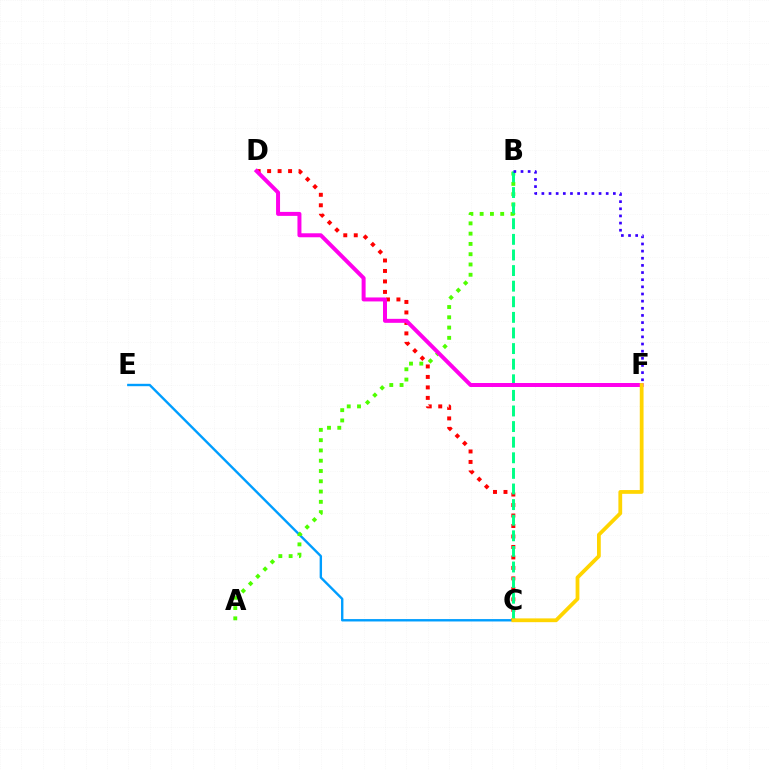{('C', 'E'): [{'color': '#009eff', 'line_style': 'solid', 'thickness': 1.72}], ('C', 'D'): [{'color': '#ff0000', 'line_style': 'dotted', 'thickness': 2.85}], ('A', 'B'): [{'color': '#4fff00', 'line_style': 'dotted', 'thickness': 2.79}], ('B', 'C'): [{'color': '#00ff86', 'line_style': 'dashed', 'thickness': 2.12}], ('D', 'F'): [{'color': '#ff00ed', 'line_style': 'solid', 'thickness': 2.87}], ('C', 'F'): [{'color': '#ffd500', 'line_style': 'solid', 'thickness': 2.72}], ('B', 'F'): [{'color': '#3700ff', 'line_style': 'dotted', 'thickness': 1.94}]}